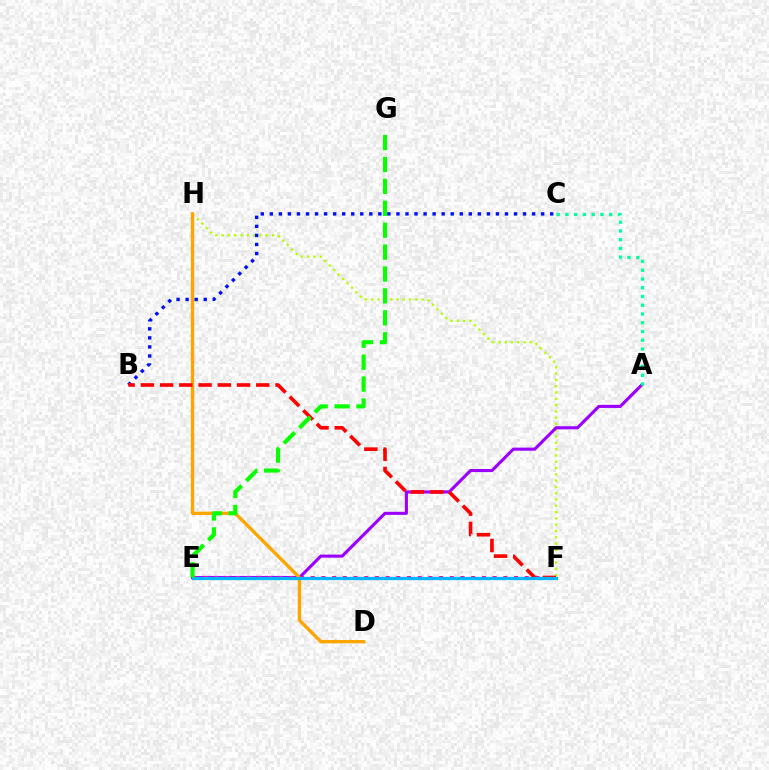{('F', 'H'): [{'color': '#b3ff00', 'line_style': 'dotted', 'thickness': 1.71}], ('A', 'E'): [{'color': '#9b00ff', 'line_style': 'solid', 'thickness': 2.23}], ('B', 'C'): [{'color': '#0010ff', 'line_style': 'dotted', 'thickness': 2.46}], ('D', 'H'): [{'color': '#ffa500', 'line_style': 'solid', 'thickness': 2.42}], ('A', 'C'): [{'color': '#00ff9d', 'line_style': 'dotted', 'thickness': 2.38}], ('E', 'F'): [{'color': '#ff00bd', 'line_style': 'dotted', 'thickness': 2.91}, {'color': '#00b5ff', 'line_style': 'solid', 'thickness': 2.34}], ('B', 'F'): [{'color': '#ff0000', 'line_style': 'dashed', 'thickness': 2.61}], ('E', 'G'): [{'color': '#08ff00', 'line_style': 'dashed', 'thickness': 2.98}]}